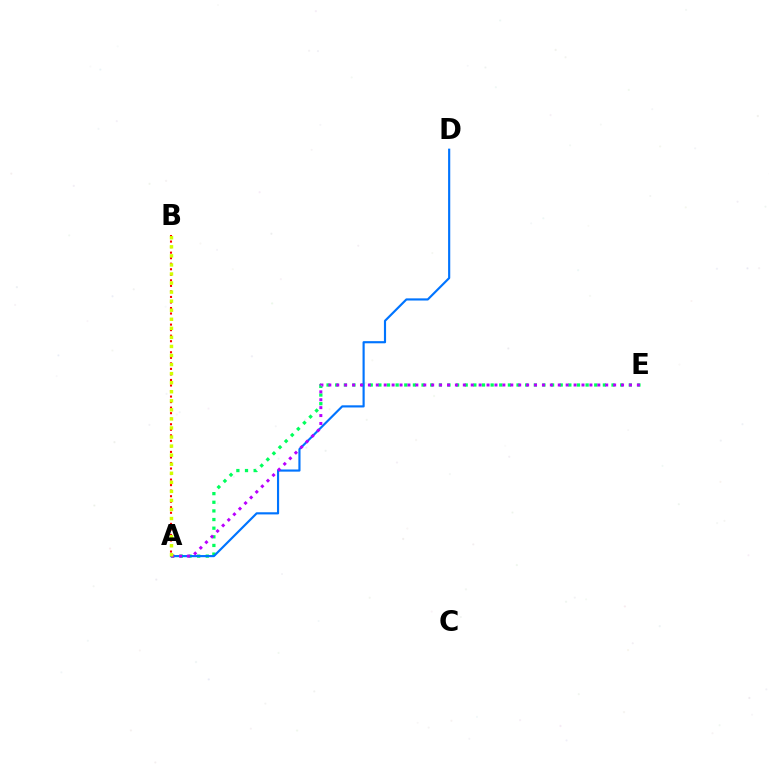{('A', 'E'): [{'color': '#00ff5c', 'line_style': 'dotted', 'thickness': 2.35}, {'color': '#b900ff', 'line_style': 'dotted', 'thickness': 2.15}], ('A', 'D'): [{'color': '#0074ff', 'line_style': 'solid', 'thickness': 1.55}], ('A', 'B'): [{'color': '#ff0000', 'line_style': 'dotted', 'thickness': 1.5}, {'color': '#d1ff00', 'line_style': 'dotted', 'thickness': 2.46}]}